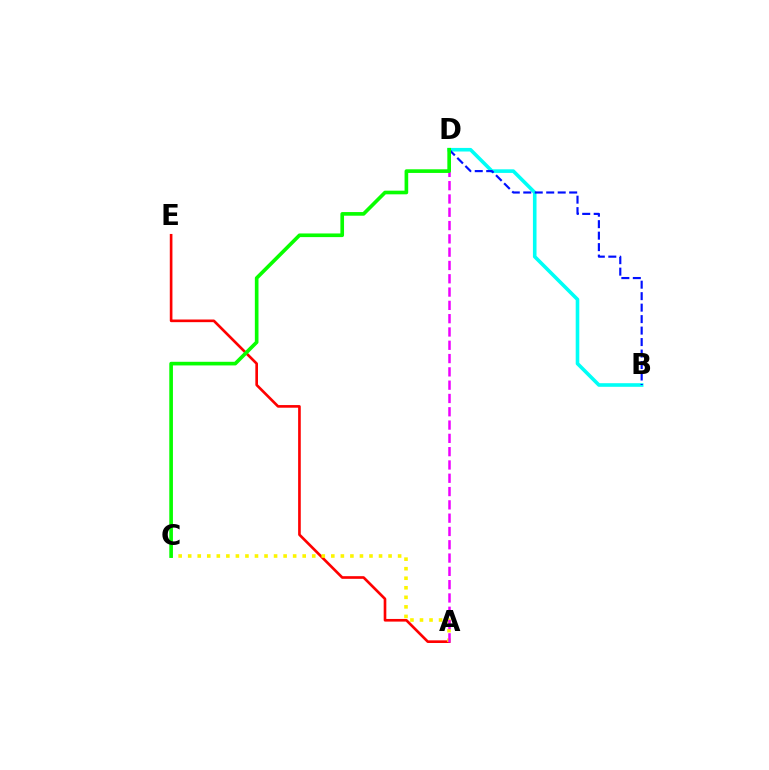{('B', 'D'): [{'color': '#00fff6', 'line_style': 'solid', 'thickness': 2.59}, {'color': '#0010ff', 'line_style': 'dashed', 'thickness': 1.56}], ('A', 'E'): [{'color': '#ff0000', 'line_style': 'solid', 'thickness': 1.91}], ('A', 'C'): [{'color': '#fcf500', 'line_style': 'dotted', 'thickness': 2.59}], ('A', 'D'): [{'color': '#ee00ff', 'line_style': 'dashed', 'thickness': 1.81}], ('C', 'D'): [{'color': '#08ff00', 'line_style': 'solid', 'thickness': 2.62}]}